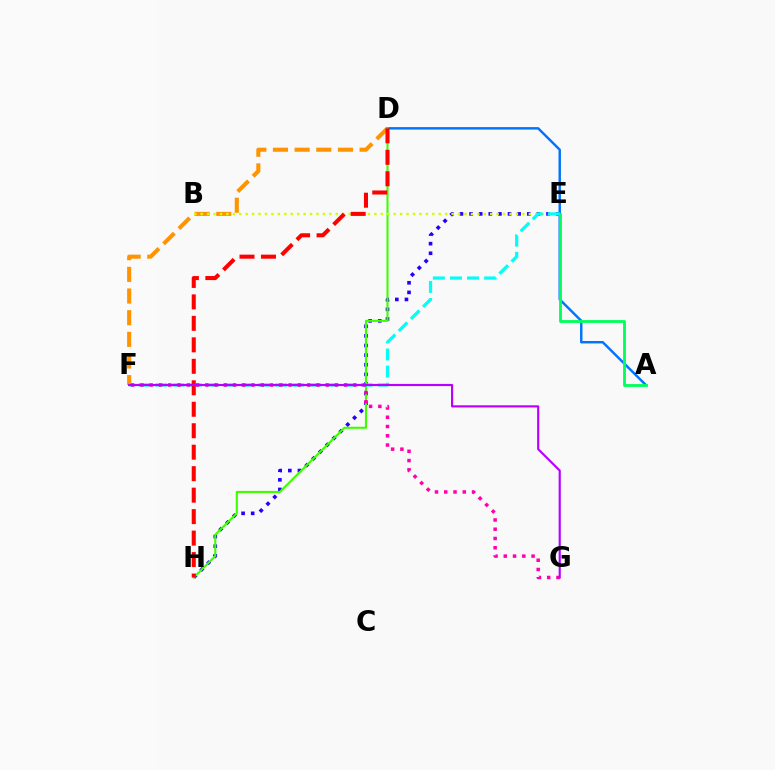{('E', 'H'): [{'color': '#2500ff', 'line_style': 'dotted', 'thickness': 2.61}], ('D', 'F'): [{'color': '#ff9400', 'line_style': 'dashed', 'thickness': 2.94}], ('A', 'D'): [{'color': '#0074ff', 'line_style': 'solid', 'thickness': 1.76}], ('D', 'H'): [{'color': '#3dff00', 'line_style': 'solid', 'thickness': 1.51}, {'color': '#ff0000', 'line_style': 'dashed', 'thickness': 2.92}], ('B', 'E'): [{'color': '#d1ff00', 'line_style': 'dotted', 'thickness': 1.75}], ('A', 'E'): [{'color': '#00ff5c', 'line_style': 'solid', 'thickness': 2.03}], ('E', 'F'): [{'color': '#00fff6', 'line_style': 'dashed', 'thickness': 2.32}], ('F', 'G'): [{'color': '#ff00ac', 'line_style': 'dotted', 'thickness': 2.52}, {'color': '#b900ff', 'line_style': 'solid', 'thickness': 1.55}]}